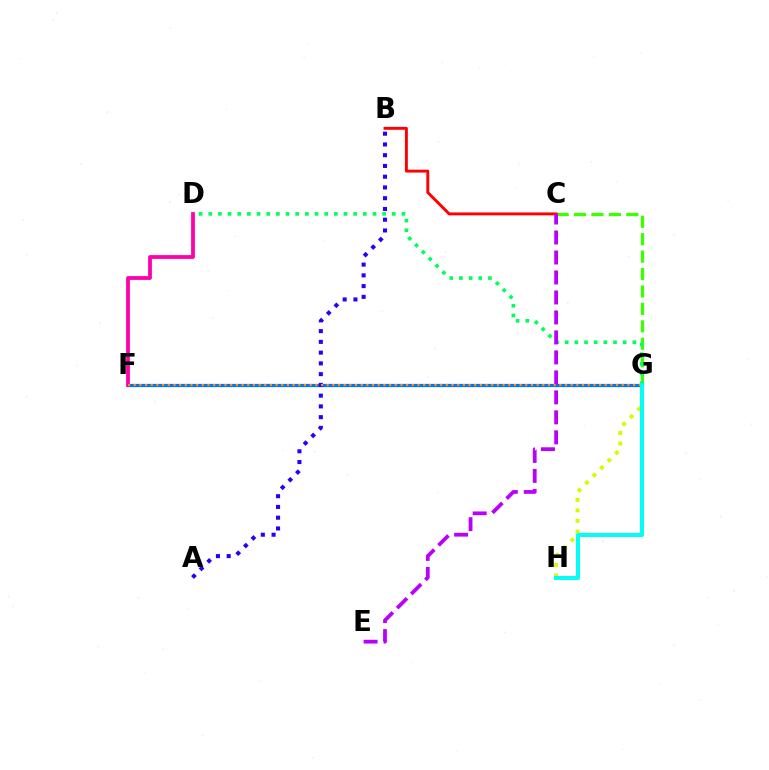{('C', 'G'): [{'color': '#3dff00', 'line_style': 'dashed', 'thickness': 2.37}], ('D', 'G'): [{'color': '#00ff5c', 'line_style': 'dotted', 'thickness': 2.62}], ('G', 'H'): [{'color': '#d1ff00', 'line_style': 'dotted', 'thickness': 2.87}, {'color': '#00fff6', 'line_style': 'solid', 'thickness': 2.85}], ('F', 'G'): [{'color': '#0074ff', 'line_style': 'solid', 'thickness': 2.32}, {'color': '#ff9400', 'line_style': 'dotted', 'thickness': 1.54}], ('A', 'B'): [{'color': '#2500ff', 'line_style': 'dotted', 'thickness': 2.92}], ('B', 'C'): [{'color': '#ff0000', 'line_style': 'solid', 'thickness': 2.09}], ('C', 'E'): [{'color': '#b900ff', 'line_style': 'dashed', 'thickness': 2.71}], ('D', 'F'): [{'color': '#ff00ac', 'line_style': 'solid', 'thickness': 2.73}]}